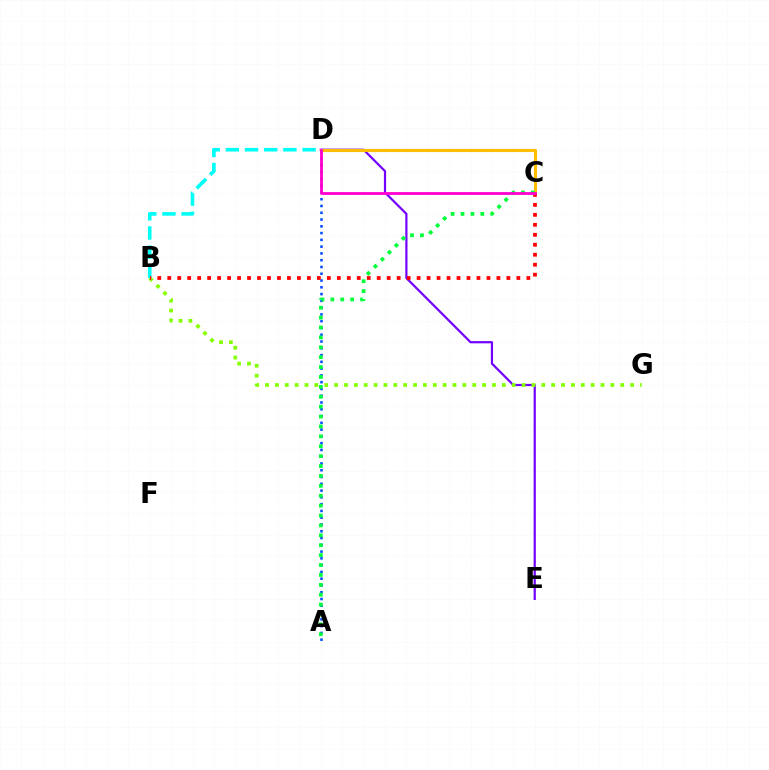{('A', 'D'): [{'color': '#004bff', 'line_style': 'dotted', 'thickness': 1.84}], ('D', 'E'): [{'color': '#7200ff', 'line_style': 'solid', 'thickness': 1.59}], ('C', 'D'): [{'color': '#ffbd00', 'line_style': 'solid', 'thickness': 2.23}, {'color': '#ff00cf', 'line_style': 'solid', 'thickness': 2.01}], ('B', 'G'): [{'color': '#84ff00', 'line_style': 'dotted', 'thickness': 2.68}], ('A', 'C'): [{'color': '#00ff39', 'line_style': 'dotted', 'thickness': 2.69}], ('B', 'D'): [{'color': '#00fff6', 'line_style': 'dashed', 'thickness': 2.61}], ('B', 'C'): [{'color': '#ff0000', 'line_style': 'dotted', 'thickness': 2.71}]}